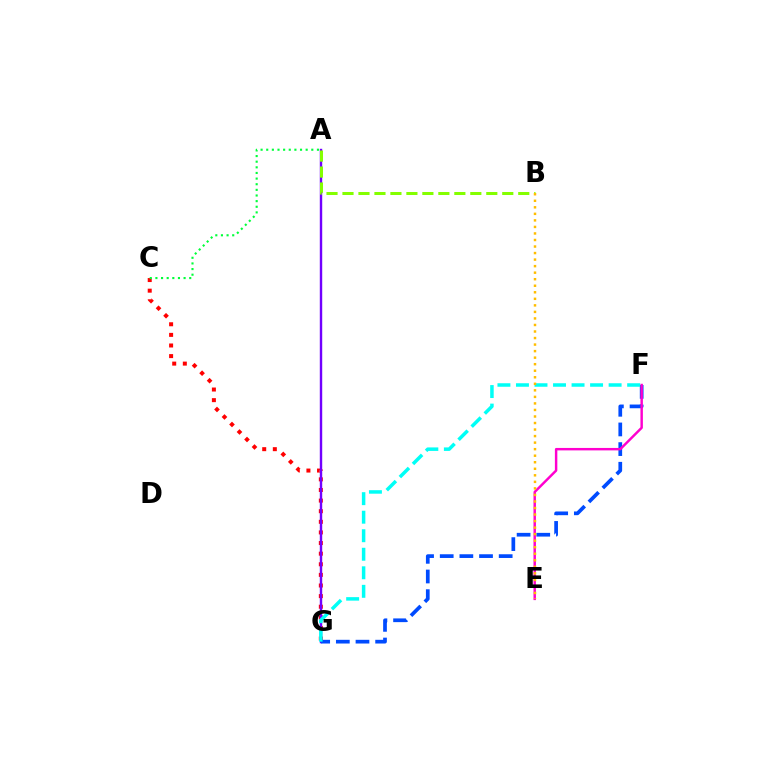{('C', 'G'): [{'color': '#ff0000', 'line_style': 'dotted', 'thickness': 2.88}], ('A', 'G'): [{'color': '#7200ff', 'line_style': 'solid', 'thickness': 1.74}], ('F', 'G'): [{'color': '#004bff', 'line_style': 'dashed', 'thickness': 2.67}, {'color': '#00fff6', 'line_style': 'dashed', 'thickness': 2.52}], ('A', 'B'): [{'color': '#84ff00', 'line_style': 'dashed', 'thickness': 2.17}], ('E', 'F'): [{'color': '#ff00cf', 'line_style': 'solid', 'thickness': 1.76}], ('B', 'E'): [{'color': '#ffbd00', 'line_style': 'dotted', 'thickness': 1.78}], ('A', 'C'): [{'color': '#00ff39', 'line_style': 'dotted', 'thickness': 1.53}]}